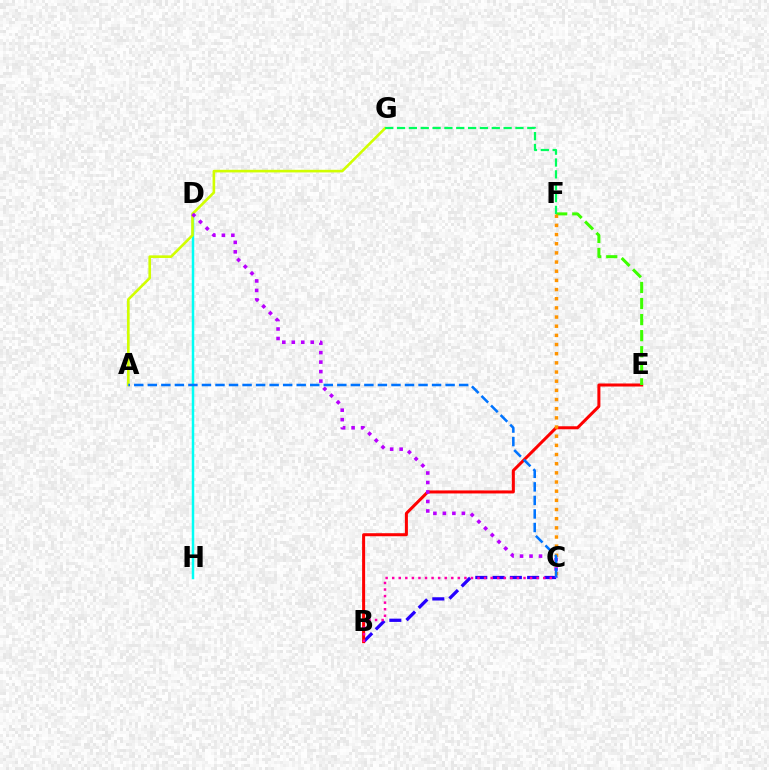{('B', 'C'): [{'color': '#2500ff', 'line_style': 'dashed', 'thickness': 2.35}, {'color': '#ff00ac', 'line_style': 'dotted', 'thickness': 1.78}], ('B', 'E'): [{'color': '#ff0000', 'line_style': 'solid', 'thickness': 2.18}], ('D', 'H'): [{'color': '#00fff6', 'line_style': 'solid', 'thickness': 1.79}], ('A', 'G'): [{'color': '#d1ff00', 'line_style': 'solid', 'thickness': 1.89}], ('E', 'F'): [{'color': '#3dff00', 'line_style': 'dashed', 'thickness': 2.18}], ('C', 'F'): [{'color': '#ff9400', 'line_style': 'dotted', 'thickness': 2.49}], ('C', 'D'): [{'color': '#b900ff', 'line_style': 'dotted', 'thickness': 2.58}], ('A', 'C'): [{'color': '#0074ff', 'line_style': 'dashed', 'thickness': 1.84}], ('F', 'G'): [{'color': '#00ff5c', 'line_style': 'dashed', 'thickness': 1.61}]}